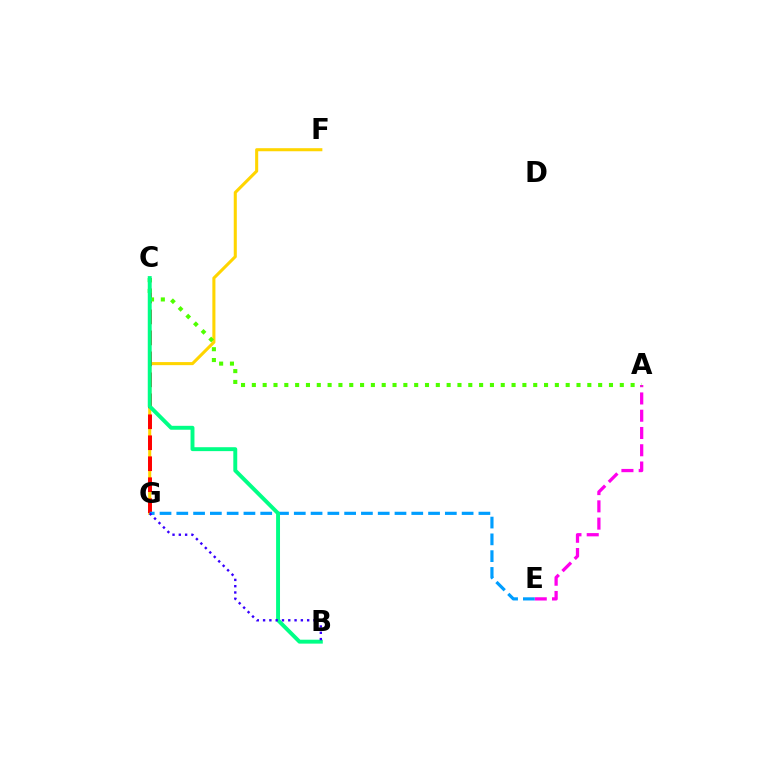{('A', 'E'): [{'color': '#ff00ed', 'line_style': 'dashed', 'thickness': 2.35}], ('F', 'G'): [{'color': '#ffd500', 'line_style': 'solid', 'thickness': 2.21}], ('C', 'G'): [{'color': '#ff0000', 'line_style': 'dashed', 'thickness': 2.85}], ('A', 'C'): [{'color': '#4fff00', 'line_style': 'dotted', 'thickness': 2.94}], ('E', 'G'): [{'color': '#009eff', 'line_style': 'dashed', 'thickness': 2.28}], ('B', 'C'): [{'color': '#00ff86', 'line_style': 'solid', 'thickness': 2.82}], ('B', 'G'): [{'color': '#3700ff', 'line_style': 'dotted', 'thickness': 1.71}]}